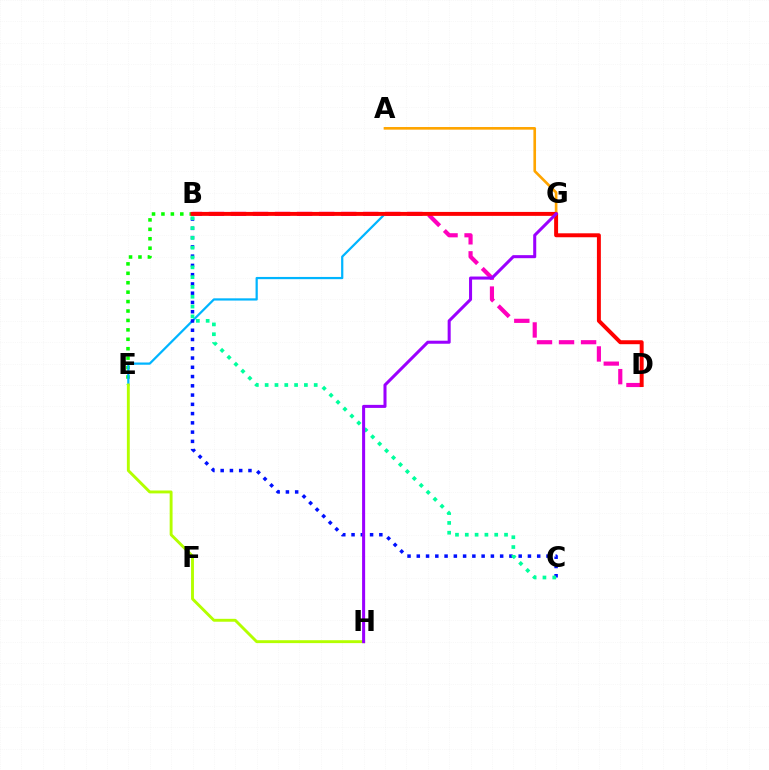{('B', 'E'): [{'color': '#08ff00', 'line_style': 'dotted', 'thickness': 2.56}], ('E', 'G'): [{'color': '#00b5ff', 'line_style': 'solid', 'thickness': 1.61}], ('E', 'H'): [{'color': '#b3ff00', 'line_style': 'solid', 'thickness': 2.09}], ('B', 'D'): [{'color': '#ff00bd', 'line_style': 'dashed', 'thickness': 2.99}, {'color': '#ff0000', 'line_style': 'solid', 'thickness': 2.85}], ('A', 'G'): [{'color': '#ffa500', 'line_style': 'solid', 'thickness': 1.9}], ('B', 'C'): [{'color': '#0010ff', 'line_style': 'dotted', 'thickness': 2.52}, {'color': '#00ff9d', 'line_style': 'dotted', 'thickness': 2.67}], ('G', 'H'): [{'color': '#9b00ff', 'line_style': 'solid', 'thickness': 2.19}]}